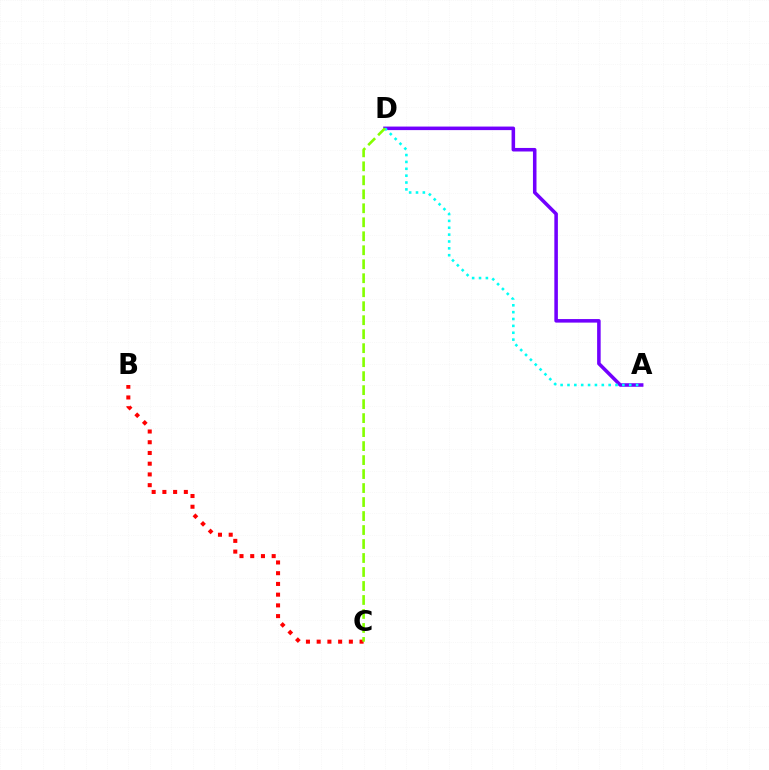{('B', 'C'): [{'color': '#ff0000', 'line_style': 'dotted', 'thickness': 2.91}], ('A', 'D'): [{'color': '#7200ff', 'line_style': 'solid', 'thickness': 2.55}, {'color': '#00fff6', 'line_style': 'dotted', 'thickness': 1.86}], ('C', 'D'): [{'color': '#84ff00', 'line_style': 'dashed', 'thickness': 1.9}]}